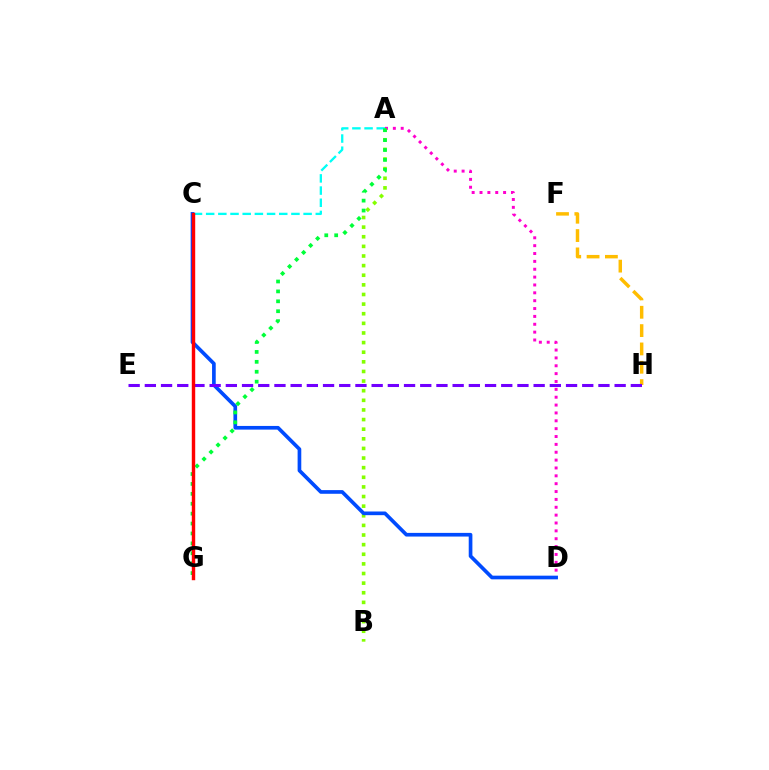{('A', 'D'): [{'color': '#ff00cf', 'line_style': 'dotted', 'thickness': 2.14}], ('A', 'B'): [{'color': '#84ff00', 'line_style': 'dotted', 'thickness': 2.61}], ('F', 'H'): [{'color': '#ffbd00', 'line_style': 'dashed', 'thickness': 2.49}], ('C', 'D'): [{'color': '#004bff', 'line_style': 'solid', 'thickness': 2.64}], ('A', 'C'): [{'color': '#00fff6', 'line_style': 'dashed', 'thickness': 1.65}], ('E', 'H'): [{'color': '#7200ff', 'line_style': 'dashed', 'thickness': 2.2}], ('A', 'G'): [{'color': '#00ff39', 'line_style': 'dotted', 'thickness': 2.69}], ('C', 'G'): [{'color': '#ff0000', 'line_style': 'solid', 'thickness': 2.46}]}